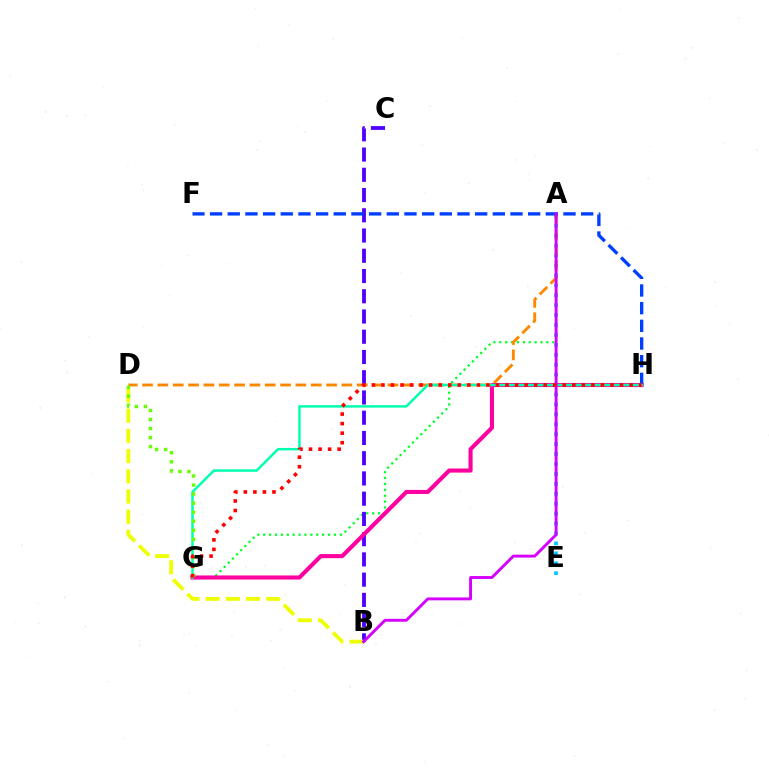{('A', 'G'): [{'color': '#00ff27', 'line_style': 'dotted', 'thickness': 1.6}], ('A', 'E'): [{'color': '#00c7ff', 'line_style': 'dotted', 'thickness': 2.7}], ('B', 'C'): [{'color': '#4f00ff', 'line_style': 'dashed', 'thickness': 2.75}], ('A', 'D'): [{'color': '#ff8800', 'line_style': 'dashed', 'thickness': 2.08}], ('G', 'H'): [{'color': '#ff00a0', 'line_style': 'solid', 'thickness': 2.95}, {'color': '#00ffaf', 'line_style': 'solid', 'thickness': 1.78}, {'color': '#ff0000', 'line_style': 'dotted', 'thickness': 2.59}], ('F', 'H'): [{'color': '#003fff', 'line_style': 'dashed', 'thickness': 2.4}], ('B', 'D'): [{'color': '#eeff00', 'line_style': 'dashed', 'thickness': 2.74}], ('D', 'G'): [{'color': '#66ff00', 'line_style': 'dotted', 'thickness': 2.46}], ('A', 'B'): [{'color': '#d600ff', 'line_style': 'solid', 'thickness': 2.09}]}